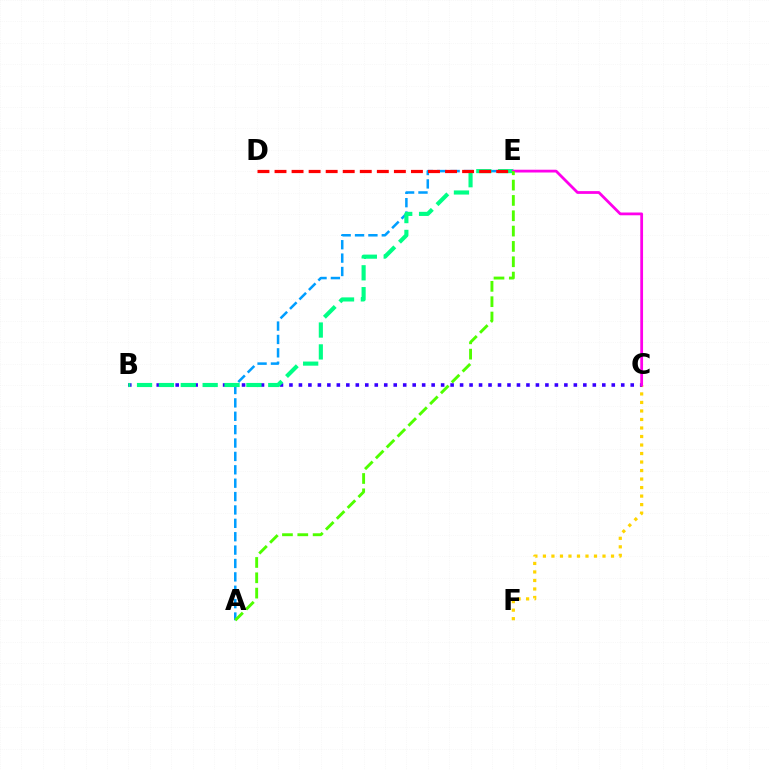{('A', 'E'): [{'color': '#009eff', 'line_style': 'dashed', 'thickness': 1.82}, {'color': '#4fff00', 'line_style': 'dashed', 'thickness': 2.08}], ('C', 'F'): [{'color': '#ffd500', 'line_style': 'dotted', 'thickness': 2.31}], ('B', 'C'): [{'color': '#3700ff', 'line_style': 'dotted', 'thickness': 2.58}], ('B', 'E'): [{'color': '#00ff86', 'line_style': 'dashed', 'thickness': 2.97}], ('D', 'E'): [{'color': '#ff0000', 'line_style': 'dashed', 'thickness': 2.32}], ('C', 'E'): [{'color': '#ff00ed', 'line_style': 'solid', 'thickness': 2.0}]}